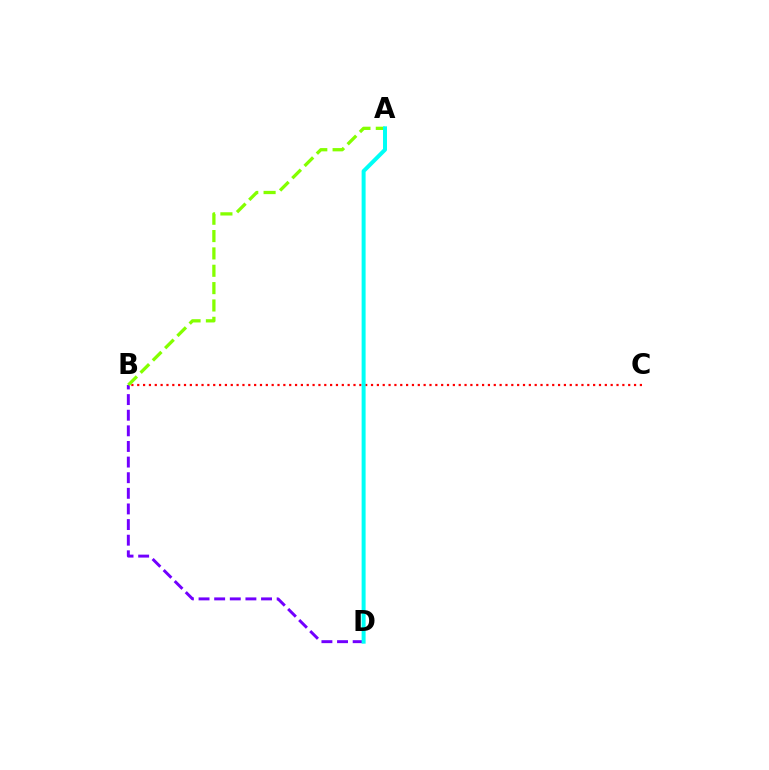{('B', 'D'): [{'color': '#7200ff', 'line_style': 'dashed', 'thickness': 2.12}], ('B', 'C'): [{'color': '#ff0000', 'line_style': 'dotted', 'thickness': 1.59}], ('A', 'B'): [{'color': '#84ff00', 'line_style': 'dashed', 'thickness': 2.36}], ('A', 'D'): [{'color': '#00fff6', 'line_style': 'solid', 'thickness': 2.86}]}